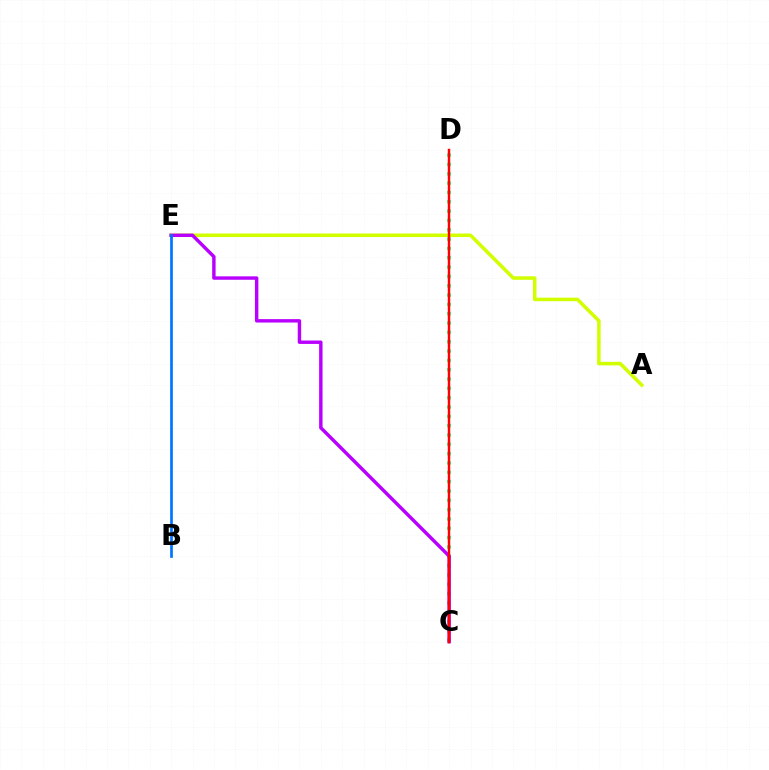{('A', 'E'): [{'color': '#d1ff00', 'line_style': 'solid', 'thickness': 2.54}], ('C', 'D'): [{'color': '#00ff5c', 'line_style': 'dotted', 'thickness': 2.53}, {'color': '#ff0000', 'line_style': 'solid', 'thickness': 1.77}], ('C', 'E'): [{'color': '#b900ff', 'line_style': 'solid', 'thickness': 2.46}], ('B', 'E'): [{'color': '#0074ff', 'line_style': 'solid', 'thickness': 1.94}]}